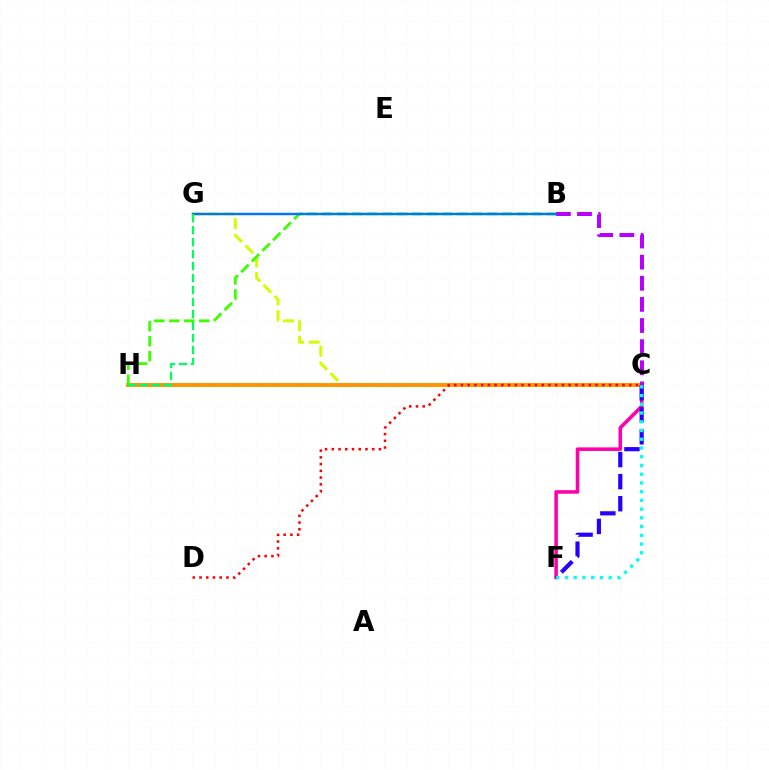{('C', 'G'): [{'color': '#d1ff00', 'line_style': 'dashed', 'thickness': 2.13}], ('C', 'F'): [{'color': '#ff00ac', 'line_style': 'solid', 'thickness': 2.56}, {'color': '#2500ff', 'line_style': 'dashed', 'thickness': 3.0}, {'color': '#00fff6', 'line_style': 'dotted', 'thickness': 2.37}], ('C', 'H'): [{'color': '#ff9400', 'line_style': 'solid', 'thickness': 2.8}], ('B', 'H'): [{'color': '#3dff00', 'line_style': 'dashed', 'thickness': 2.04}], ('B', 'C'): [{'color': '#b900ff', 'line_style': 'dashed', 'thickness': 2.87}], ('B', 'G'): [{'color': '#0074ff', 'line_style': 'solid', 'thickness': 1.75}], ('G', 'H'): [{'color': '#00ff5c', 'line_style': 'dashed', 'thickness': 1.63}], ('C', 'D'): [{'color': '#ff0000', 'line_style': 'dotted', 'thickness': 1.83}]}